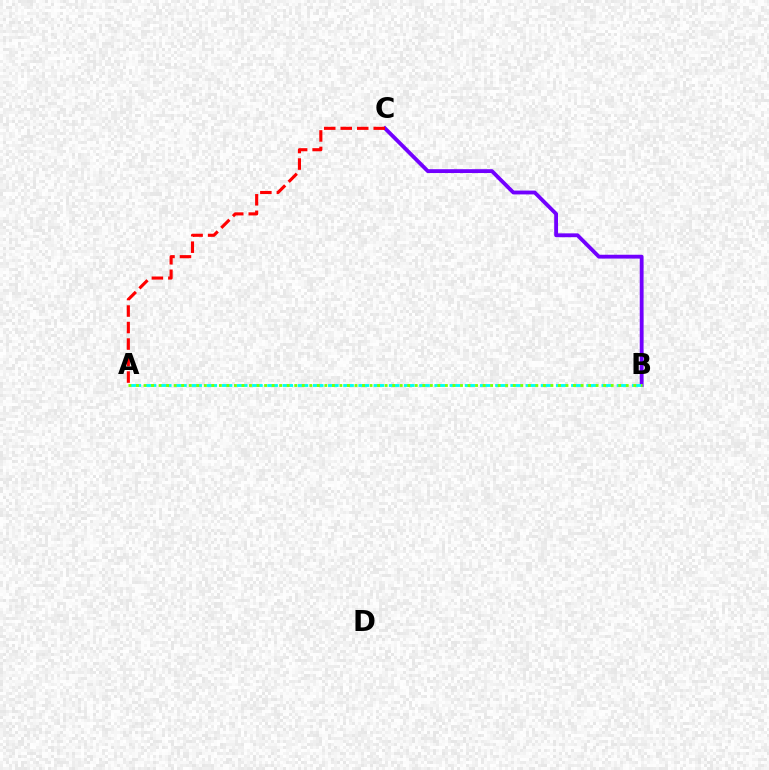{('B', 'C'): [{'color': '#7200ff', 'line_style': 'solid', 'thickness': 2.76}], ('A', 'B'): [{'color': '#00fff6', 'line_style': 'dashed', 'thickness': 2.06}, {'color': '#84ff00', 'line_style': 'dotted', 'thickness': 2.05}], ('A', 'C'): [{'color': '#ff0000', 'line_style': 'dashed', 'thickness': 2.24}]}